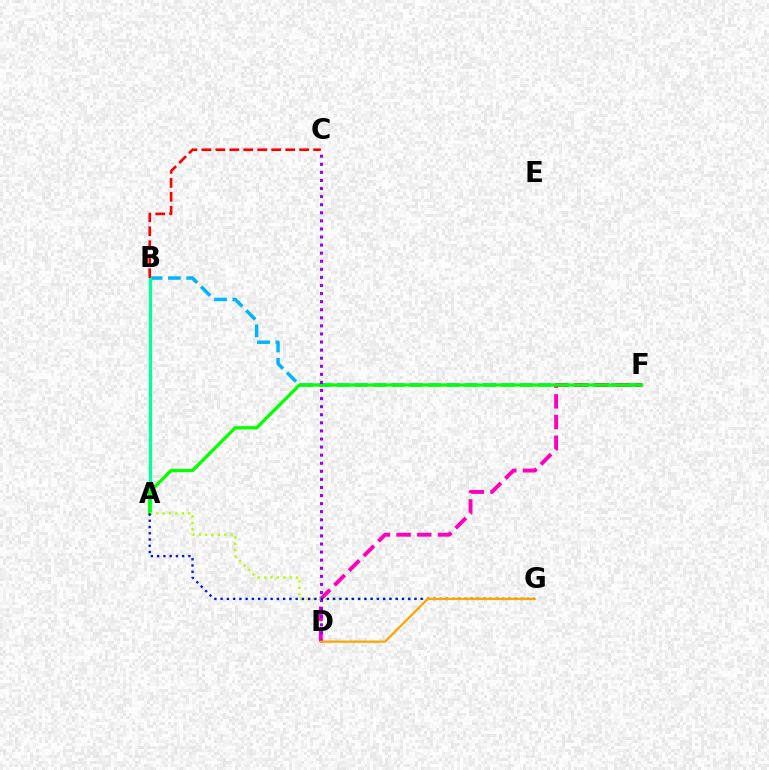{('B', 'F'): [{'color': '#00b5ff', 'line_style': 'dashed', 'thickness': 2.49}], ('D', 'F'): [{'color': '#ff00bd', 'line_style': 'dashed', 'thickness': 2.81}], ('A', 'B'): [{'color': '#00ff9d', 'line_style': 'solid', 'thickness': 2.31}], ('A', 'F'): [{'color': '#08ff00', 'line_style': 'solid', 'thickness': 2.39}], ('C', 'D'): [{'color': '#9b00ff', 'line_style': 'dotted', 'thickness': 2.2}], ('A', 'G'): [{'color': '#b3ff00', 'line_style': 'dotted', 'thickness': 1.73}, {'color': '#0010ff', 'line_style': 'dotted', 'thickness': 1.7}], ('B', 'C'): [{'color': '#ff0000', 'line_style': 'dashed', 'thickness': 1.9}], ('D', 'G'): [{'color': '#ffa500', 'line_style': 'solid', 'thickness': 1.62}]}